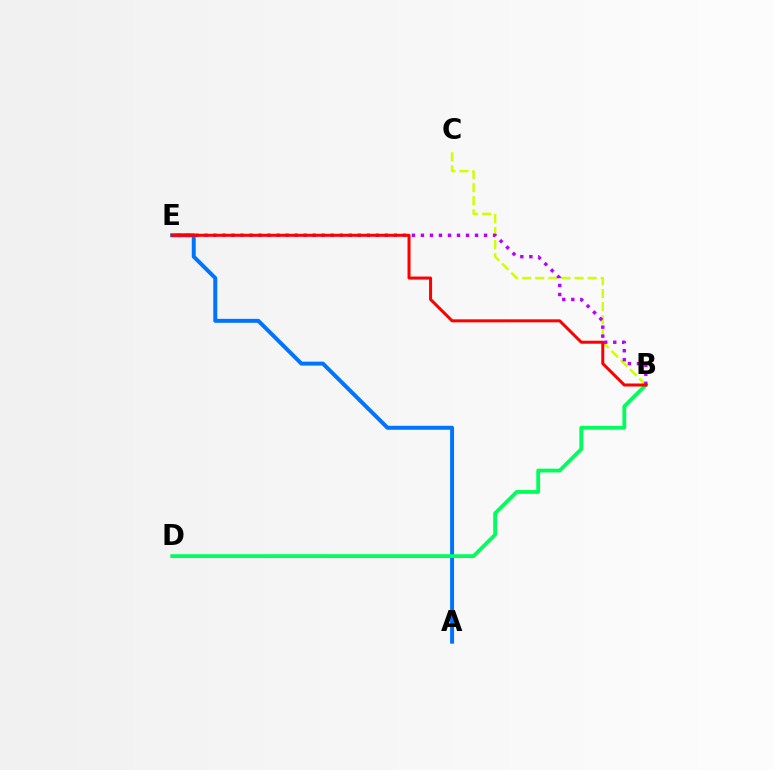{('B', 'C'): [{'color': '#d1ff00', 'line_style': 'dashed', 'thickness': 1.78}], ('A', 'E'): [{'color': '#0074ff', 'line_style': 'solid', 'thickness': 2.86}], ('B', 'D'): [{'color': '#00ff5c', 'line_style': 'solid', 'thickness': 2.74}], ('B', 'E'): [{'color': '#b900ff', 'line_style': 'dotted', 'thickness': 2.45}, {'color': '#ff0000', 'line_style': 'solid', 'thickness': 2.17}]}